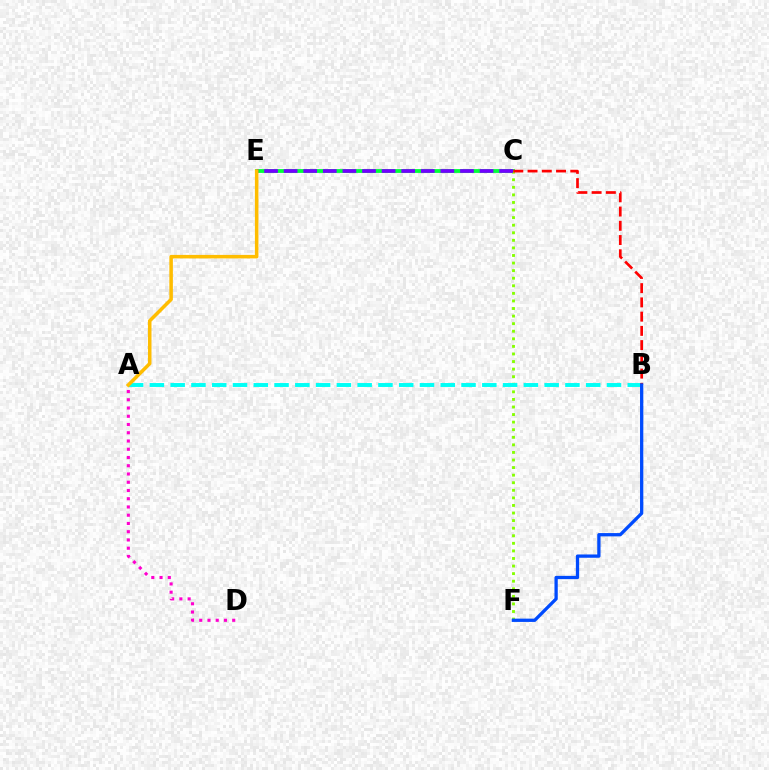{('C', 'E'): [{'color': '#00ff39', 'line_style': 'solid', 'thickness': 2.75}, {'color': '#7200ff', 'line_style': 'dashed', 'thickness': 2.66}], ('C', 'F'): [{'color': '#84ff00', 'line_style': 'dotted', 'thickness': 2.06}], ('A', 'B'): [{'color': '#00fff6', 'line_style': 'dashed', 'thickness': 2.82}], ('B', 'C'): [{'color': '#ff0000', 'line_style': 'dashed', 'thickness': 1.93}], ('B', 'F'): [{'color': '#004bff', 'line_style': 'solid', 'thickness': 2.37}], ('A', 'E'): [{'color': '#ffbd00', 'line_style': 'solid', 'thickness': 2.54}], ('A', 'D'): [{'color': '#ff00cf', 'line_style': 'dotted', 'thickness': 2.24}]}